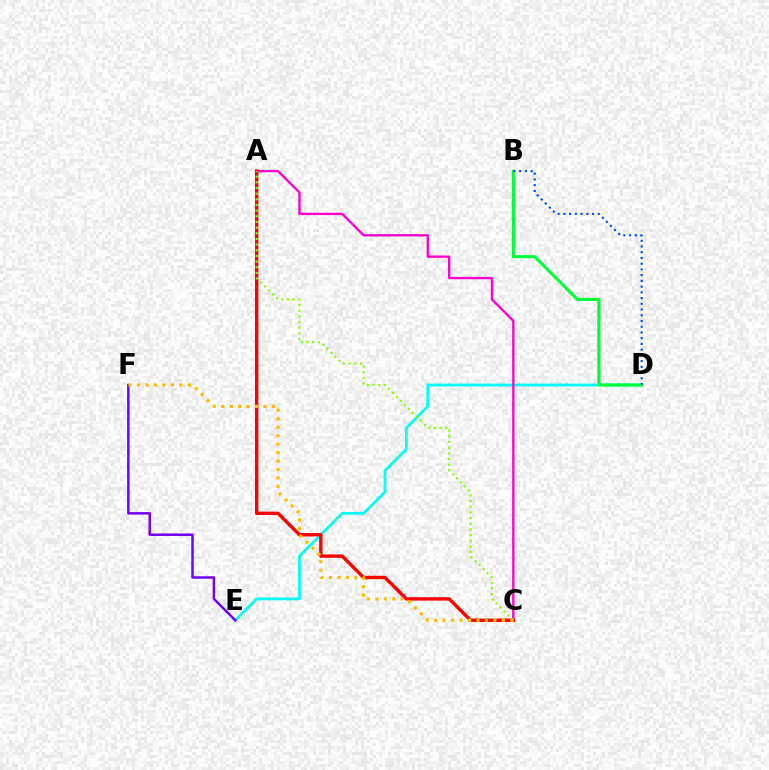{('D', 'E'): [{'color': '#00fff6', 'line_style': 'solid', 'thickness': 1.99}], ('A', 'C'): [{'color': '#ff00cf', 'line_style': 'solid', 'thickness': 1.7}, {'color': '#ff0000', 'line_style': 'solid', 'thickness': 2.45}, {'color': '#84ff00', 'line_style': 'dotted', 'thickness': 1.54}], ('E', 'F'): [{'color': '#7200ff', 'line_style': 'solid', 'thickness': 1.79}], ('B', 'D'): [{'color': '#00ff39', 'line_style': 'solid', 'thickness': 2.25}, {'color': '#004bff', 'line_style': 'dotted', 'thickness': 1.56}], ('C', 'F'): [{'color': '#ffbd00', 'line_style': 'dotted', 'thickness': 2.3}]}